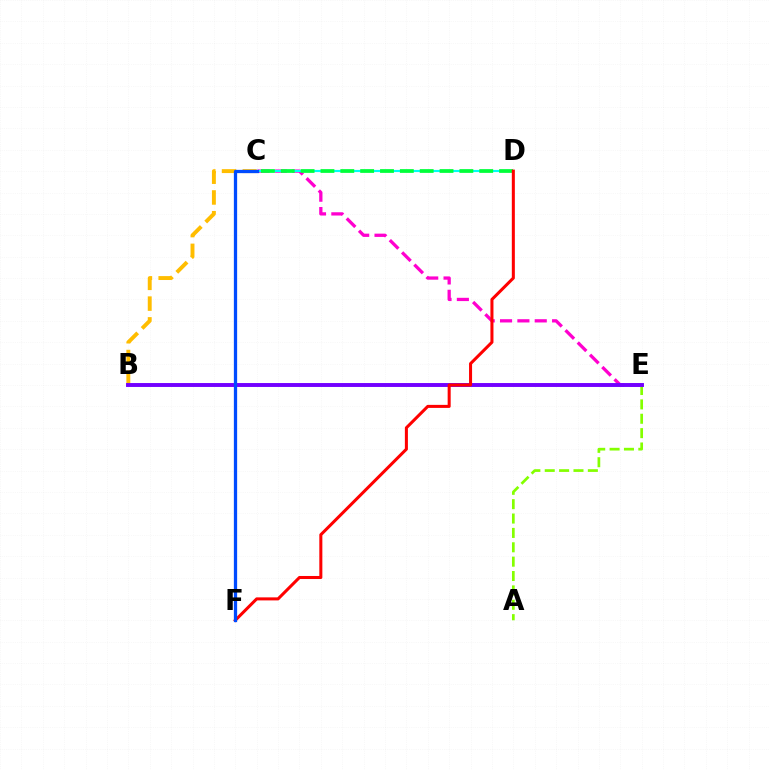{('C', 'E'): [{'color': '#ff00cf', 'line_style': 'dashed', 'thickness': 2.36}], ('B', 'C'): [{'color': '#ffbd00', 'line_style': 'dashed', 'thickness': 2.82}], ('A', 'E'): [{'color': '#84ff00', 'line_style': 'dashed', 'thickness': 1.95}], ('B', 'E'): [{'color': '#7200ff', 'line_style': 'solid', 'thickness': 2.82}], ('C', 'D'): [{'color': '#00fff6', 'line_style': 'solid', 'thickness': 1.55}, {'color': '#00ff39', 'line_style': 'dashed', 'thickness': 2.7}], ('D', 'F'): [{'color': '#ff0000', 'line_style': 'solid', 'thickness': 2.19}], ('C', 'F'): [{'color': '#004bff', 'line_style': 'solid', 'thickness': 2.35}]}